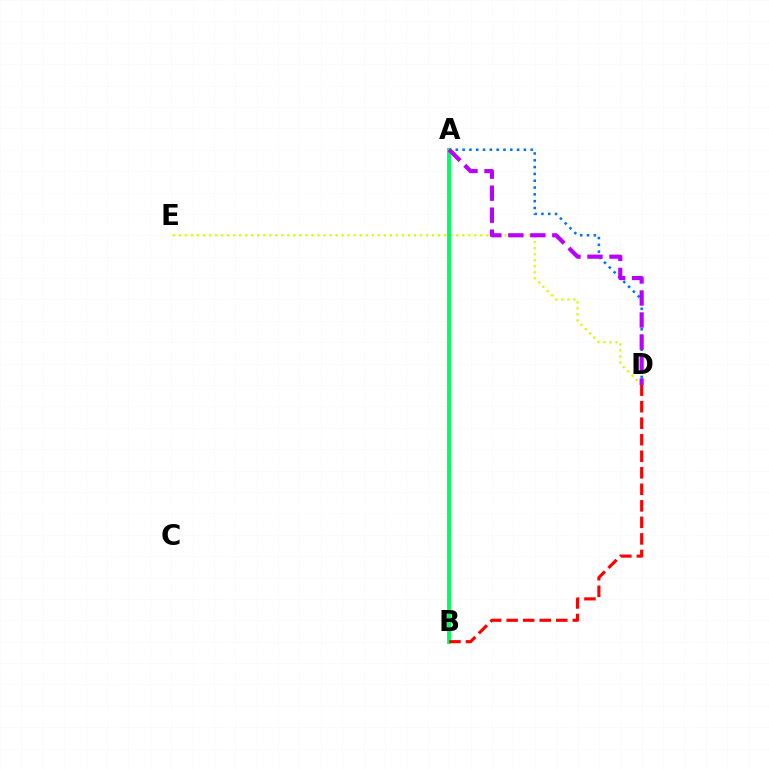{('D', 'E'): [{'color': '#d1ff00', 'line_style': 'dotted', 'thickness': 1.64}], ('A', 'B'): [{'color': '#00ff5c', 'line_style': 'solid', 'thickness': 2.81}], ('A', 'D'): [{'color': '#0074ff', 'line_style': 'dotted', 'thickness': 1.85}, {'color': '#b900ff', 'line_style': 'dashed', 'thickness': 2.99}], ('B', 'D'): [{'color': '#ff0000', 'line_style': 'dashed', 'thickness': 2.25}]}